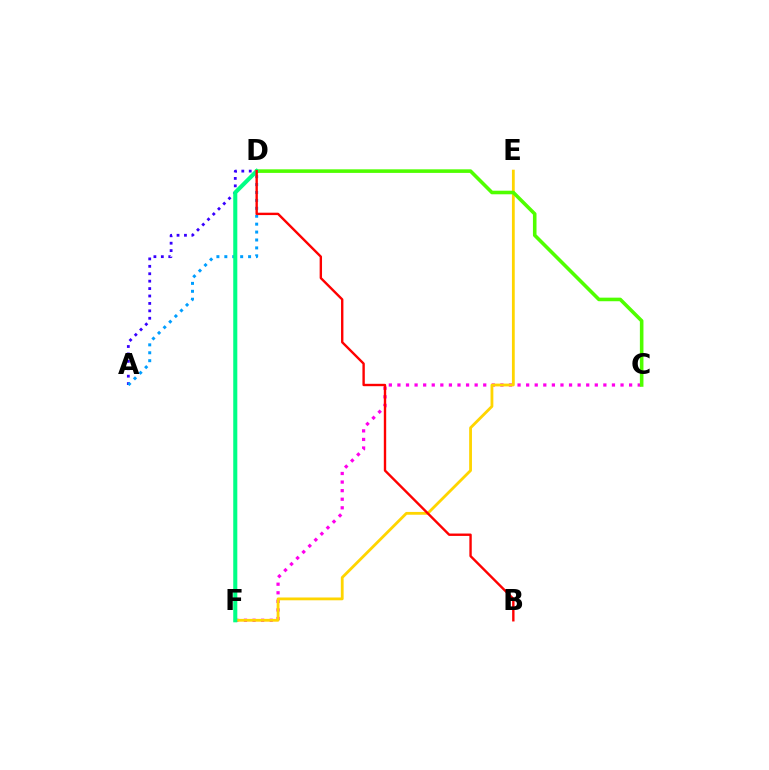{('A', 'D'): [{'color': '#3700ff', 'line_style': 'dotted', 'thickness': 2.02}, {'color': '#009eff', 'line_style': 'dotted', 'thickness': 2.15}], ('C', 'F'): [{'color': '#ff00ed', 'line_style': 'dotted', 'thickness': 2.33}], ('E', 'F'): [{'color': '#ffd500', 'line_style': 'solid', 'thickness': 2.02}], ('C', 'D'): [{'color': '#4fff00', 'line_style': 'solid', 'thickness': 2.58}], ('D', 'F'): [{'color': '#00ff86', 'line_style': 'solid', 'thickness': 2.93}], ('B', 'D'): [{'color': '#ff0000', 'line_style': 'solid', 'thickness': 1.72}]}